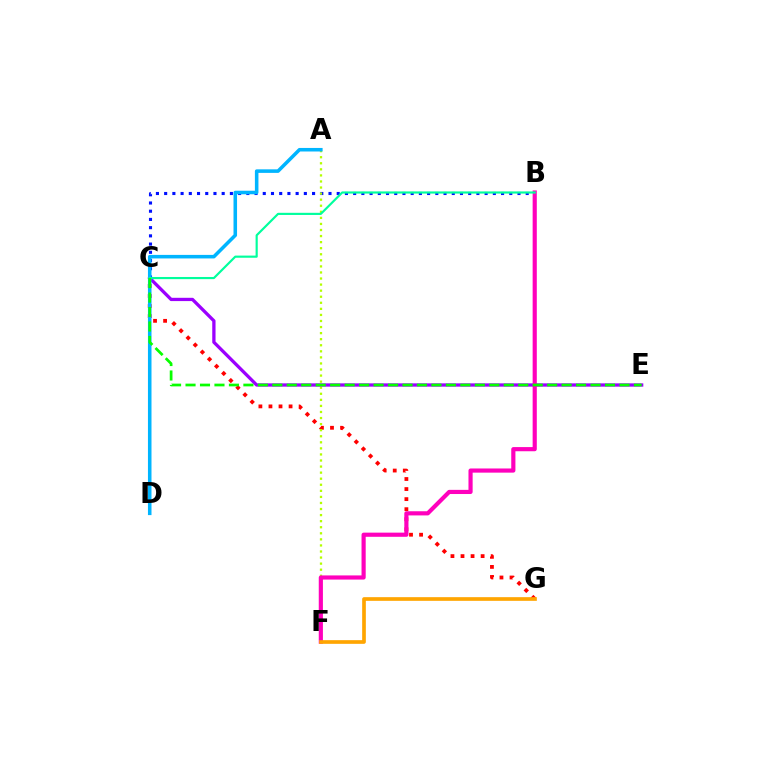{('B', 'C'): [{'color': '#0010ff', 'line_style': 'dotted', 'thickness': 2.23}, {'color': '#00ff9d', 'line_style': 'solid', 'thickness': 1.55}], ('C', 'G'): [{'color': '#ff0000', 'line_style': 'dotted', 'thickness': 2.73}], ('A', 'F'): [{'color': '#b3ff00', 'line_style': 'dotted', 'thickness': 1.65}], ('C', 'E'): [{'color': '#9b00ff', 'line_style': 'solid', 'thickness': 2.37}, {'color': '#08ff00', 'line_style': 'dashed', 'thickness': 1.96}], ('B', 'F'): [{'color': '#ff00bd', 'line_style': 'solid', 'thickness': 3.0}], ('A', 'D'): [{'color': '#00b5ff', 'line_style': 'solid', 'thickness': 2.55}], ('F', 'G'): [{'color': '#ffa500', 'line_style': 'solid', 'thickness': 2.65}]}